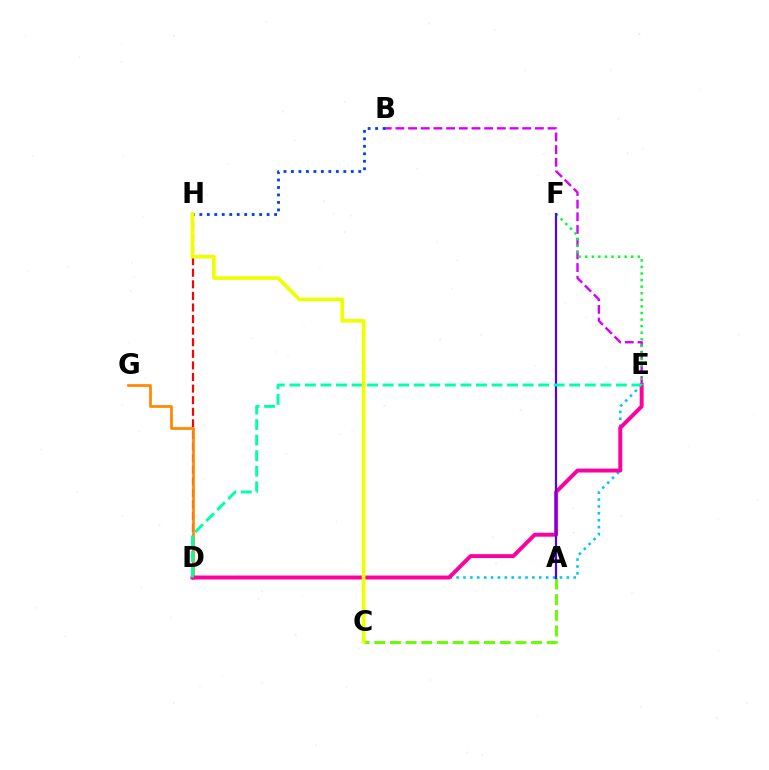{('D', 'H'): [{'color': '#ff0000', 'line_style': 'dashed', 'thickness': 1.57}], ('D', 'E'): [{'color': '#00c7ff', 'line_style': 'dotted', 'thickness': 1.87}, {'color': '#ff00a0', 'line_style': 'solid', 'thickness': 2.83}, {'color': '#00ffaf', 'line_style': 'dashed', 'thickness': 2.11}], ('B', 'E'): [{'color': '#d600ff', 'line_style': 'dashed', 'thickness': 1.72}], ('B', 'H'): [{'color': '#003fff', 'line_style': 'dotted', 'thickness': 2.03}], ('D', 'G'): [{'color': '#ff8800', 'line_style': 'solid', 'thickness': 1.95}], ('E', 'F'): [{'color': '#00ff27', 'line_style': 'dotted', 'thickness': 1.79}], ('A', 'C'): [{'color': '#66ff00', 'line_style': 'dashed', 'thickness': 2.13}], ('A', 'F'): [{'color': '#4f00ff', 'line_style': 'solid', 'thickness': 1.58}], ('C', 'H'): [{'color': '#eeff00', 'line_style': 'solid', 'thickness': 2.65}]}